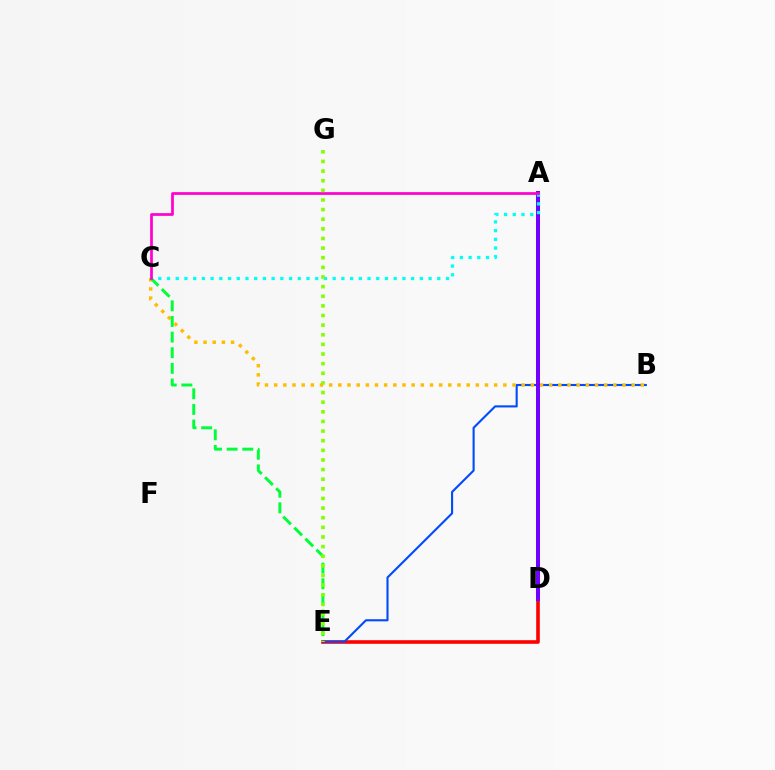{('D', 'E'): [{'color': '#ff0000', 'line_style': 'solid', 'thickness': 2.6}], ('B', 'E'): [{'color': '#004bff', 'line_style': 'solid', 'thickness': 1.52}], ('B', 'C'): [{'color': '#ffbd00', 'line_style': 'dotted', 'thickness': 2.49}], ('C', 'E'): [{'color': '#00ff39', 'line_style': 'dashed', 'thickness': 2.12}], ('A', 'D'): [{'color': '#7200ff', 'line_style': 'solid', 'thickness': 2.89}], ('A', 'C'): [{'color': '#00fff6', 'line_style': 'dotted', 'thickness': 2.37}, {'color': '#ff00cf', 'line_style': 'solid', 'thickness': 1.96}], ('E', 'G'): [{'color': '#84ff00', 'line_style': 'dotted', 'thickness': 2.62}]}